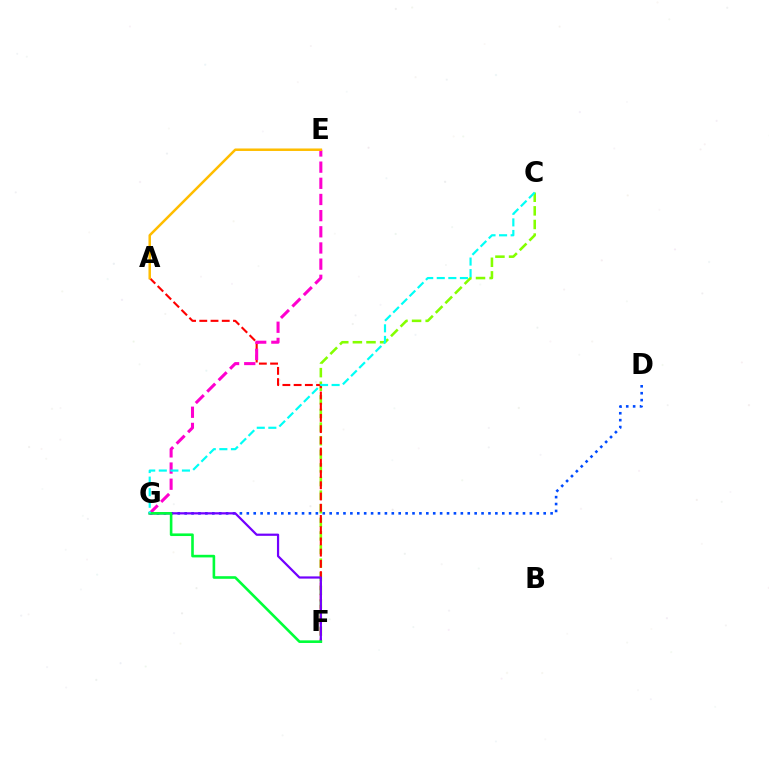{('D', 'G'): [{'color': '#004bff', 'line_style': 'dotted', 'thickness': 1.88}], ('C', 'F'): [{'color': '#84ff00', 'line_style': 'dashed', 'thickness': 1.85}], ('A', 'F'): [{'color': '#ff0000', 'line_style': 'dashed', 'thickness': 1.53}], ('F', 'G'): [{'color': '#7200ff', 'line_style': 'solid', 'thickness': 1.59}, {'color': '#00ff39', 'line_style': 'solid', 'thickness': 1.88}], ('E', 'G'): [{'color': '#ff00cf', 'line_style': 'dashed', 'thickness': 2.2}], ('C', 'G'): [{'color': '#00fff6', 'line_style': 'dashed', 'thickness': 1.57}], ('A', 'E'): [{'color': '#ffbd00', 'line_style': 'solid', 'thickness': 1.8}]}